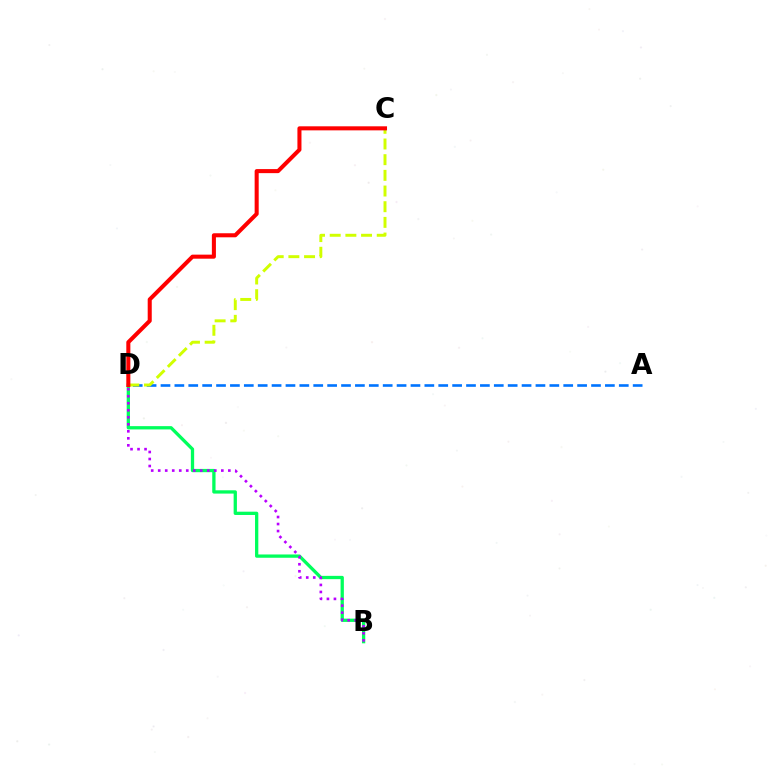{('B', 'D'): [{'color': '#00ff5c', 'line_style': 'solid', 'thickness': 2.37}, {'color': '#b900ff', 'line_style': 'dotted', 'thickness': 1.91}], ('A', 'D'): [{'color': '#0074ff', 'line_style': 'dashed', 'thickness': 1.89}], ('C', 'D'): [{'color': '#d1ff00', 'line_style': 'dashed', 'thickness': 2.13}, {'color': '#ff0000', 'line_style': 'solid', 'thickness': 2.92}]}